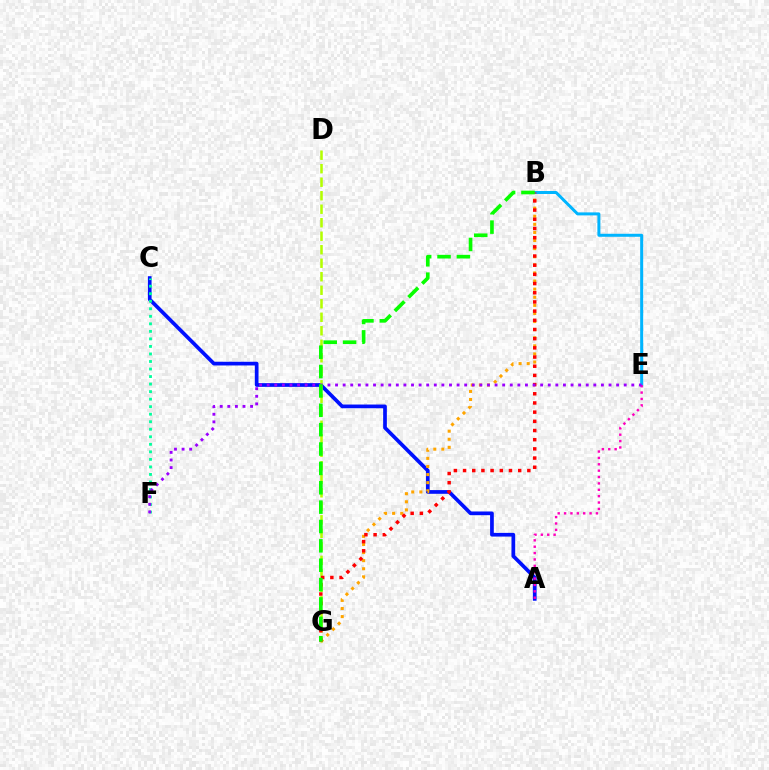{('A', 'C'): [{'color': '#0010ff', 'line_style': 'solid', 'thickness': 2.67}], ('C', 'F'): [{'color': '#00ff9d', 'line_style': 'dotted', 'thickness': 2.05}], ('D', 'G'): [{'color': '#b3ff00', 'line_style': 'dashed', 'thickness': 1.83}], ('B', 'G'): [{'color': '#ffa500', 'line_style': 'dotted', 'thickness': 2.2}, {'color': '#ff0000', 'line_style': 'dotted', 'thickness': 2.5}, {'color': '#08ff00', 'line_style': 'dashed', 'thickness': 2.63}], ('B', 'E'): [{'color': '#00b5ff', 'line_style': 'solid', 'thickness': 2.16}], ('A', 'E'): [{'color': '#ff00bd', 'line_style': 'dotted', 'thickness': 1.73}], ('E', 'F'): [{'color': '#9b00ff', 'line_style': 'dotted', 'thickness': 2.06}]}